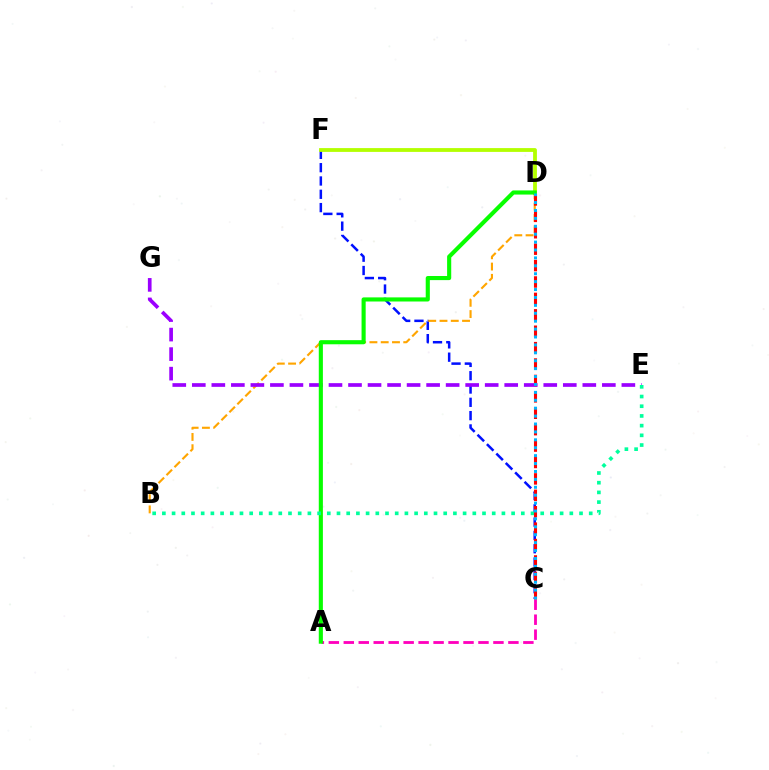{('C', 'F'): [{'color': '#0010ff', 'line_style': 'dashed', 'thickness': 1.81}], ('A', 'C'): [{'color': '#ff00bd', 'line_style': 'dashed', 'thickness': 2.03}], ('B', 'D'): [{'color': '#ffa500', 'line_style': 'dashed', 'thickness': 1.53}], ('E', 'G'): [{'color': '#9b00ff', 'line_style': 'dashed', 'thickness': 2.65}], ('D', 'F'): [{'color': '#b3ff00', 'line_style': 'solid', 'thickness': 2.74}], ('A', 'D'): [{'color': '#08ff00', 'line_style': 'solid', 'thickness': 2.96}], ('B', 'E'): [{'color': '#00ff9d', 'line_style': 'dotted', 'thickness': 2.64}], ('C', 'D'): [{'color': '#ff0000', 'line_style': 'dashed', 'thickness': 2.23}, {'color': '#00b5ff', 'line_style': 'dotted', 'thickness': 2.15}]}